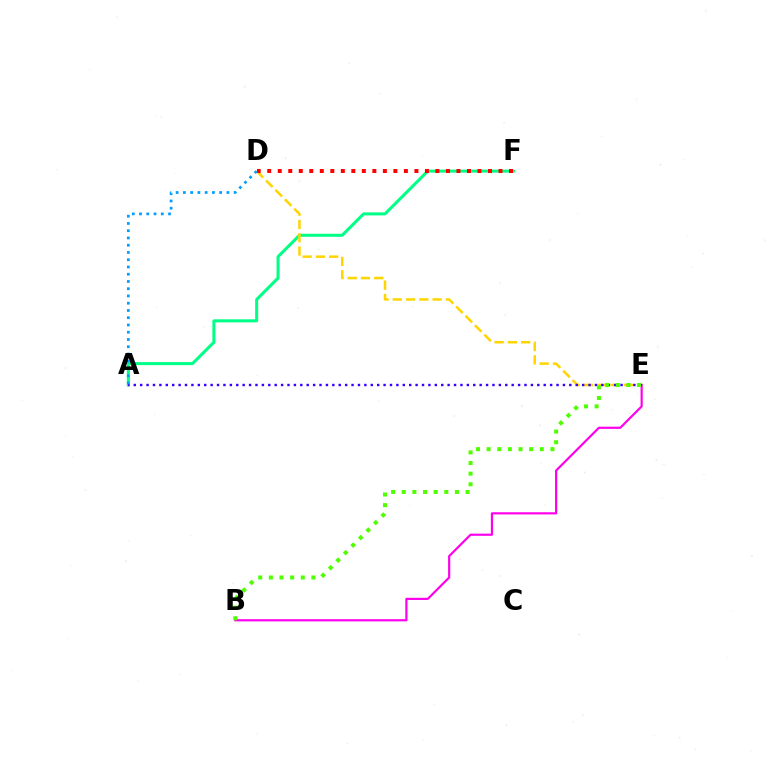{('B', 'E'): [{'color': '#ff00ed', 'line_style': 'solid', 'thickness': 1.57}, {'color': '#4fff00', 'line_style': 'dotted', 'thickness': 2.89}], ('A', 'F'): [{'color': '#00ff86', 'line_style': 'solid', 'thickness': 2.18}], ('D', 'E'): [{'color': '#ffd500', 'line_style': 'dashed', 'thickness': 1.81}], ('D', 'F'): [{'color': '#ff0000', 'line_style': 'dotted', 'thickness': 2.86}], ('A', 'E'): [{'color': '#3700ff', 'line_style': 'dotted', 'thickness': 1.74}], ('A', 'D'): [{'color': '#009eff', 'line_style': 'dotted', 'thickness': 1.97}]}